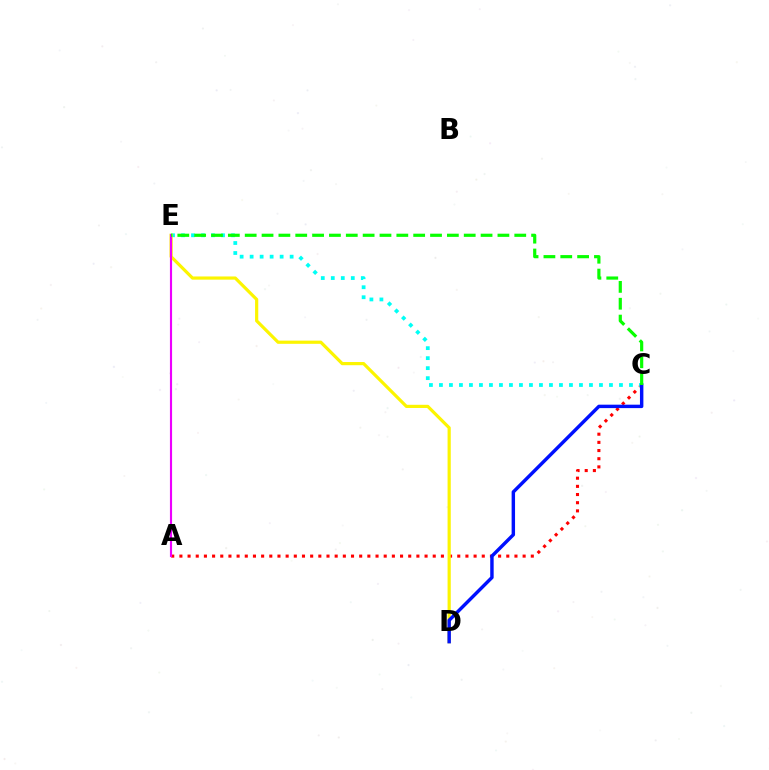{('A', 'C'): [{'color': '#ff0000', 'line_style': 'dotted', 'thickness': 2.22}], ('C', 'E'): [{'color': '#00fff6', 'line_style': 'dotted', 'thickness': 2.72}, {'color': '#08ff00', 'line_style': 'dashed', 'thickness': 2.29}], ('D', 'E'): [{'color': '#fcf500', 'line_style': 'solid', 'thickness': 2.29}], ('C', 'D'): [{'color': '#0010ff', 'line_style': 'solid', 'thickness': 2.47}], ('A', 'E'): [{'color': '#ee00ff', 'line_style': 'solid', 'thickness': 1.54}]}